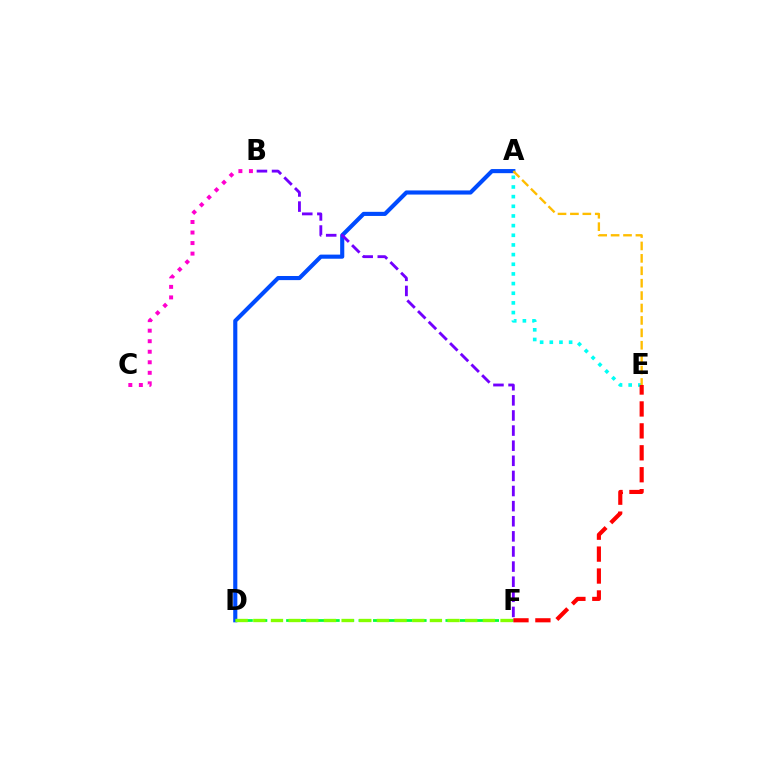{('A', 'E'): [{'color': '#00fff6', 'line_style': 'dotted', 'thickness': 2.62}, {'color': '#ffbd00', 'line_style': 'dashed', 'thickness': 1.69}], ('B', 'C'): [{'color': '#ff00cf', 'line_style': 'dotted', 'thickness': 2.86}], ('A', 'D'): [{'color': '#004bff', 'line_style': 'solid', 'thickness': 2.96}], ('B', 'F'): [{'color': '#7200ff', 'line_style': 'dashed', 'thickness': 2.05}], ('D', 'F'): [{'color': '#00ff39', 'line_style': 'dashed', 'thickness': 1.97}, {'color': '#84ff00', 'line_style': 'dashed', 'thickness': 2.4}], ('E', 'F'): [{'color': '#ff0000', 'line_style': 'dashed', 'thickness': 2.98}]}